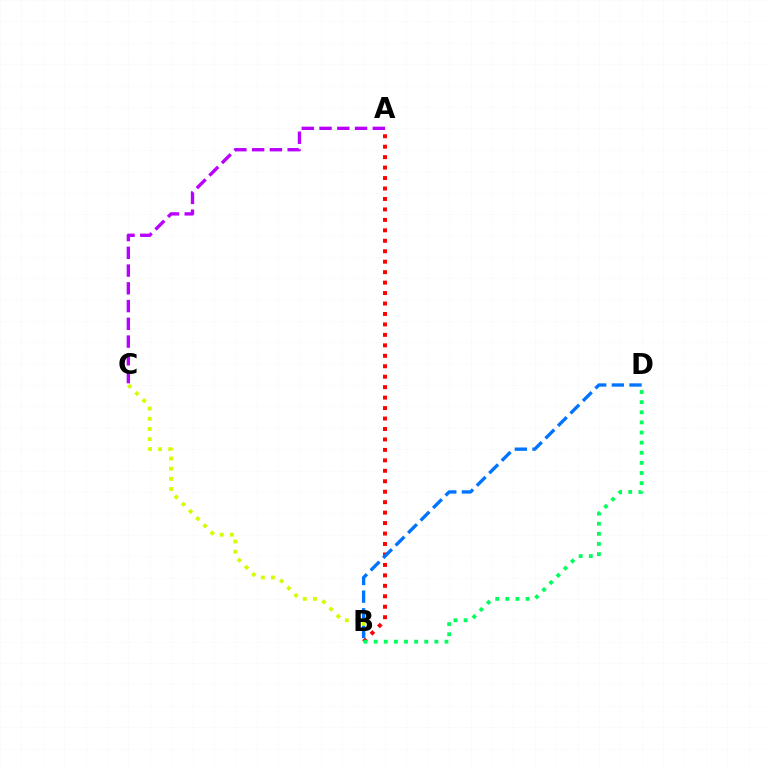{('A', 'B'): [{'color': '#ff0000', 'line_style': 'dotted', 'thickness': 2.84}], ('B', 'C'): [{'color': '#d1ff00', 'line_style': 'dotted', 'thickness': 2.77}], ('A', 'C'): [{'color': '#b900ff', 'line_style': 'dashed', 'thickness': 2.41}], ('B', 'D'): [{'color': '#0074ff', 'line_style': 'dashed', 'thickness': 2.4}, {'color': '#00ff5c', 'line_style': 'dotted', 'thickness': 2.75}]}